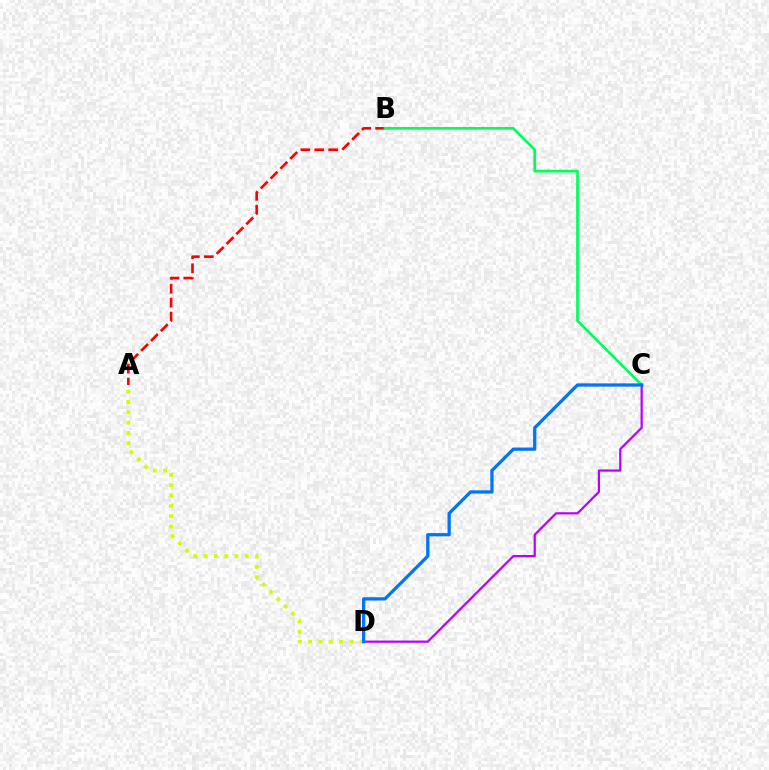{('A', 'B'): [{'color': '#ff0000', 'line_style': 'dashed', 'thickness': 1.89}], ('B', 'C'): [{'color': '#00ff5c', 'line_style': 'solid', 'thickness': 1.95}], ('C', 'D'): [{'color': '#b900ff', 'line_style': 'solid', 'thickness': 1.6}, {'color': '#0074ff', 'line_style': 'solid', 'thickness': 2.35}], ('A', 'D'): [{'color': '#d1ff00', 'line_style': 'dotted', 'thickness': 2.8}]}